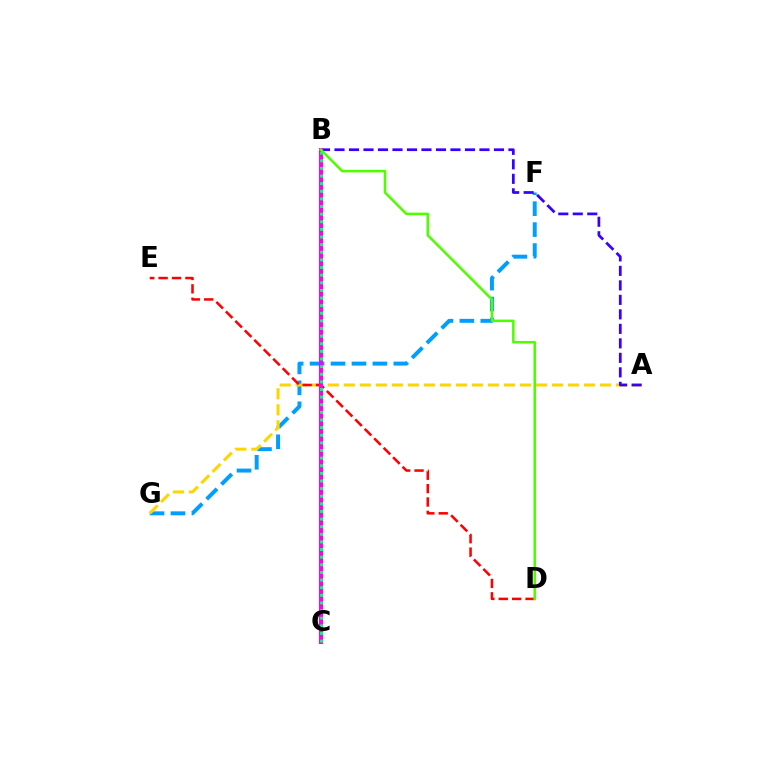{('F', 'G'): [{'color': '#009eff', 'line_style': 'dashed', 'thickness': 2.84}], ('A', 'G'): [{'color': '#ffd500', 'line_style': 'dashed', 'thickness': 2.18}], ('A', 'B'): [{'color': '#3700ff', 'line_style': 'dashed', 'thickness': 1.97}], ('D', 'E'): [{'color': '#ff0000', 'line_style': 'dashed', 'thickness': 1.82}], ('B', 'C'): [{'color': '#ff00ed', 'line_style': 'solid', 'thickness': 2.89}, {'color': '#00ff86', 'line_style': 'dotted', 'thickness': 2.07}], ('B', 'D'): [{'color': '#4fff00', 'line_style': 'solid', 'thickness': 1.84}]}